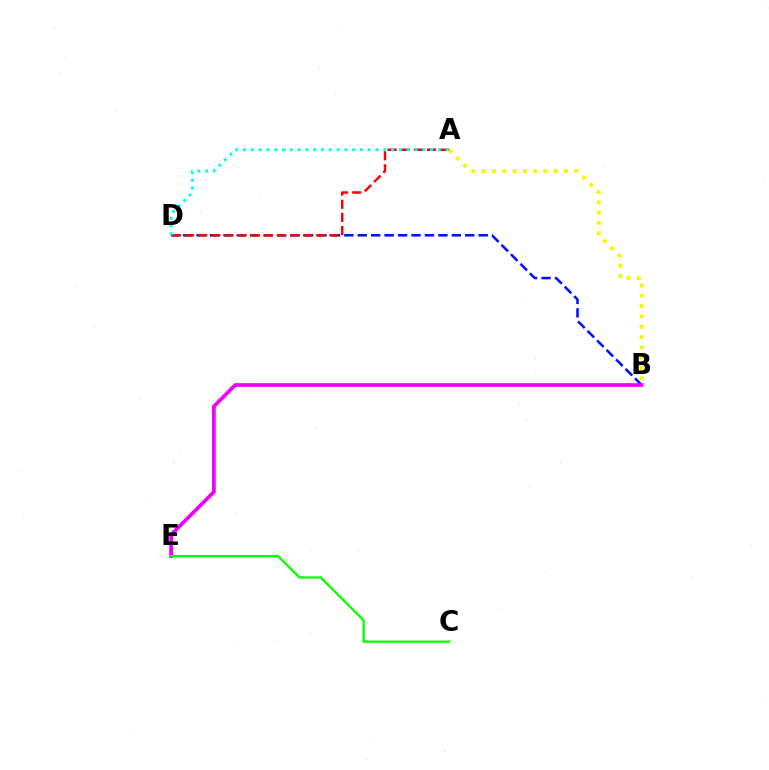{('B', 'D'): [{'color': '#0010ff', 'line_style': 'dashed', 'thickness': 1.82}], ('A', 'D'): [{'color': '#ff0000', 'line_style': 'dashed', 'thickness': 1.78}, {'color': '#00fff6', 'line_style': 'dotted', 'thickness': 2.12}], ('A', 'B'): [{'color': '#fcf500', 'line_style': 'dotted', 'thickness': 2.8}], ('B', 'E'): [{'color': '#ee00ff', 'line_style': 'solid', 'thickness': 2.66}], ('C', 'E'): [{'color': '#08ff00', 'line_style': 'solid', 'thickness': 1.66}]}